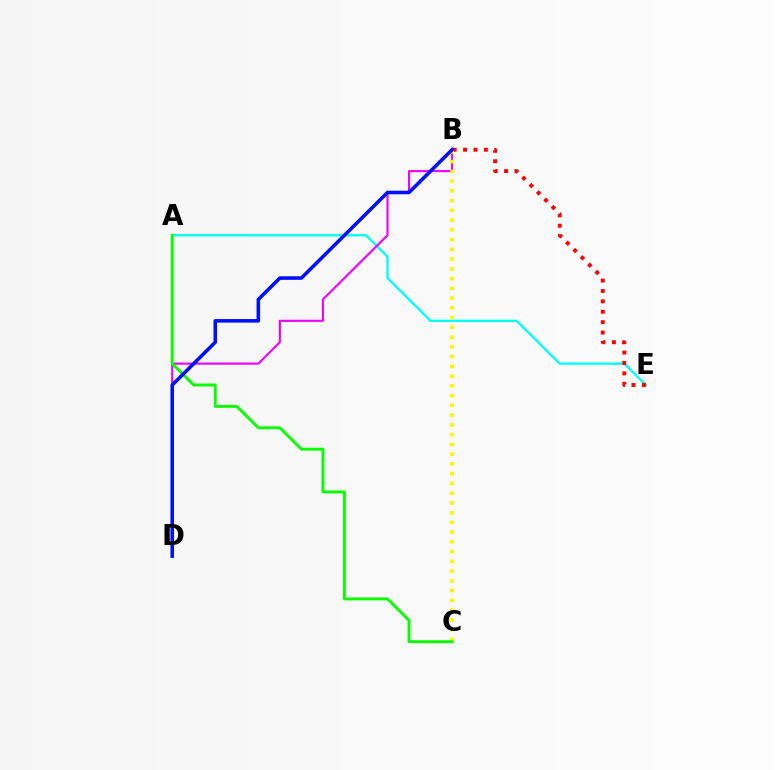{('A', 'E'): [{'color': '#00fff6', 'line_style': 'solid', 'thickness': 1.68}], ('B', 'D'): [{'color': '#ee00ff', 'line_style': 'solid', 'thickness': 1.54}, {'color': '#0010ff', 'line_style': 'solid', 'thickness': 2.57}], ('B', 'E'): [{'color': '#ff0000', 'line_style': 'dotted', 'thickness': 2.82}], ('B', 'C'): [{'color': '#fcf500', 'line_style': 'dotted', 'thickness': 2.65}], ('A', 'C'): [{'color': '#08ff00', 'line_style': 'solid', 'thickness': 2.1}]}